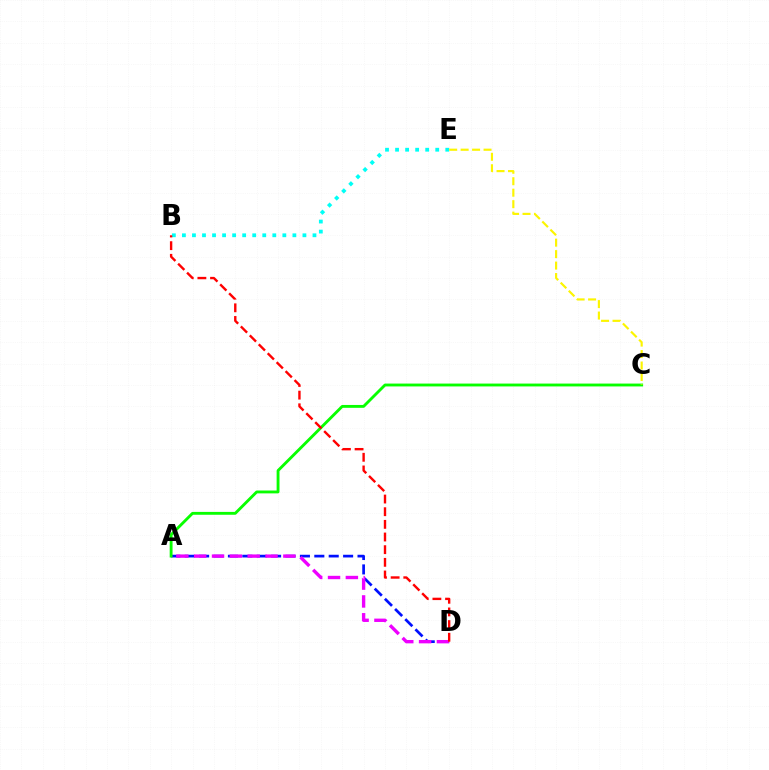{('A', 'D'): [{'color': '#0010ff', 'line_style': 'dashed', 'thickness': 1.96}, {'color': '#ee00ff', 'line_style': 'dashed', 'thickness': 2.42}], ('A', 'C'): [{'color': '#08ff00', 'line_style': 'solid', 'thickness': 2.06}], ('B', 'E'): [{'color': '#00fff6', 'line_style': 'dotted', 'thickness': 2.73}], ('C', 'E'): [{'color': '#fcf500', 'line_style': 'dashed', 'thickness': 1.56}], ('B', 'D'): [{'color': '#ff0000', 'line_style': 'dashed', 'thickness': 1.72}]}